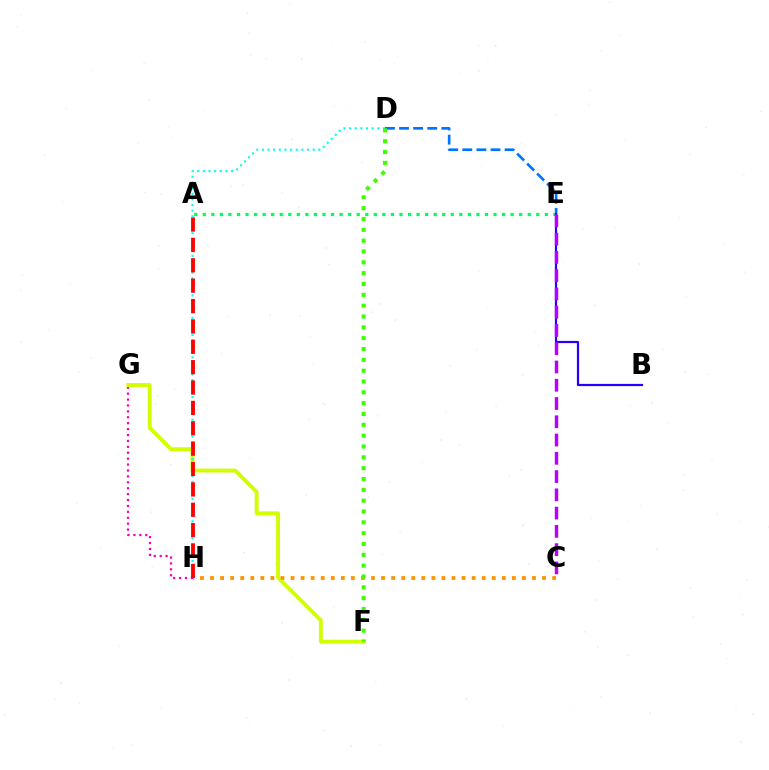{('G', 'H'): [{'color': '#ff00ac', 'line_style': 'dotted', 'thickness': 1.61}], ('F', 'G'): [{'color': '#d1ff00', 'line_style': 'solid', 'thickness': 2.79}], ('C', 'H'): [{'color': '#ff9400', 'line_style': 'dotted', 'thickness': 2.73}], ('D', 'E'): [{'color': '#0074ff', 'line_style': 'dashed', 'thickness': 1.92}], ('A', 'E'): [{'color': '#00ff5c', 'line_style': 'dotted', 'thickness': 2.32}], ('B', 'E'): [{'color': '#2500ff', 'line_style': 'solid', 'thickness': 1.59}], ('D', 'H'): [{'color': '#00fff6', 'line_style': 'dotted', 'thickness': 1.54}], ('A', 'H'): [{'color': '#ff0000', 'line_style': 'dashed', 'thickness': 2.77}], ('C', 'E'): [{'color': '#b900ff', 'line_style': 'dashed', 'thickness': 2.48}], ('D', 'F'): [{'color': '#3dff00', 'line_style': 'dotted', 'thickness': 2.94}]}